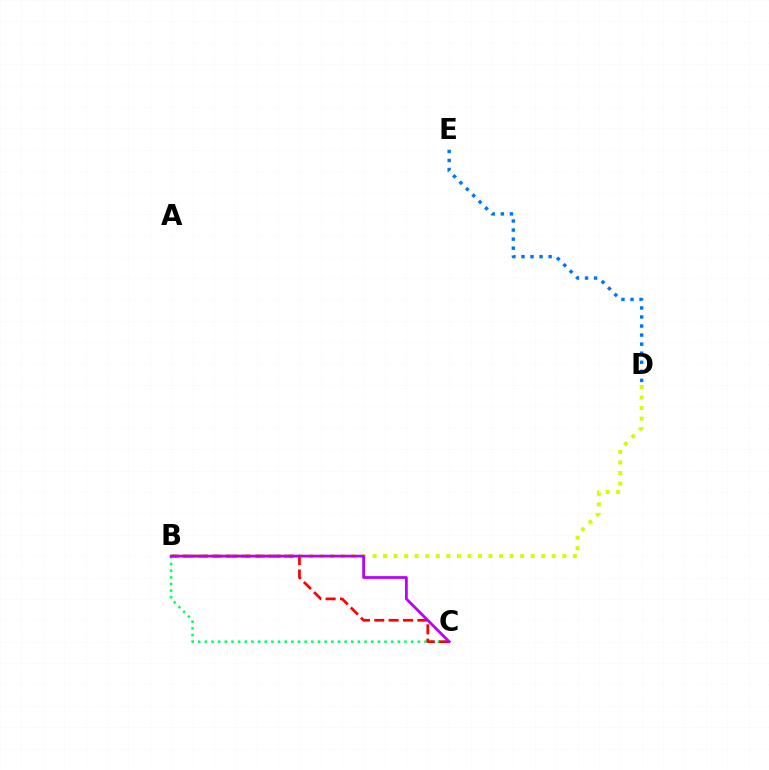{('B', 'C'): [{'color': '#00ff5c', 'line_style': 'dotted', 'thickness': 1.81}, {'color': '#ff0000', 'line_style': 'dashed', 'thickness': 1.95}, {'color': '#b900ff', 'line_style': 'solid', 'thickness': 1.99}], ('D', 'E'): [{'color': '#0074ff', 'line_style': 'dotted', 'thickness': 2.46}], ('B', 'D'): [{'color': '#d1ff00', 'line_style': 'dotted', 'thickness': 2.86}]}